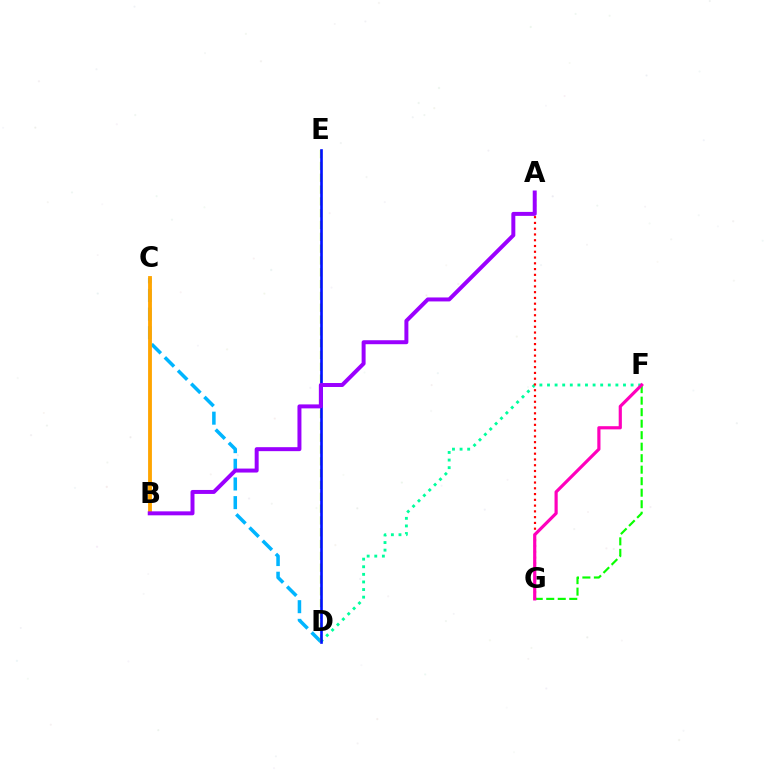{('D', 'F'): [{'color': '#00ff9d', 'line_style': 'dotted', 'thickness': 2.06}], ('A', 'G'): [{'color': '#ff0000', 'line_style': 'dotted', 'thickness': 1.57}], ('C', 'D'): [{'color': '#00b5ff', 'line_style': 'dashed', 'thickness': 2.54}], ('D', 'E'): [{'color': '#b3ff00', 'line_style': 'dashed', 'thickness': 1.61}, {'color': '#0010ff', 'line_style': 'solid', 'thickness': 1.9}], ('B', 'C'): [{'color': '#ffa500', 'line_style': 'solid', 'thickness': 2.76}], ('F', 'G'): [{'color': '#08ff00', 'line_style': 'dashed', 'thickness': 1.56}, {'color': '#ff00bd', 'line_style': 'solid', 'thickness': 2.29}], ('A', 'B'): [{'color': '#9b00ff', 'line_style': 'solid', 'thickness': 2.86}]}